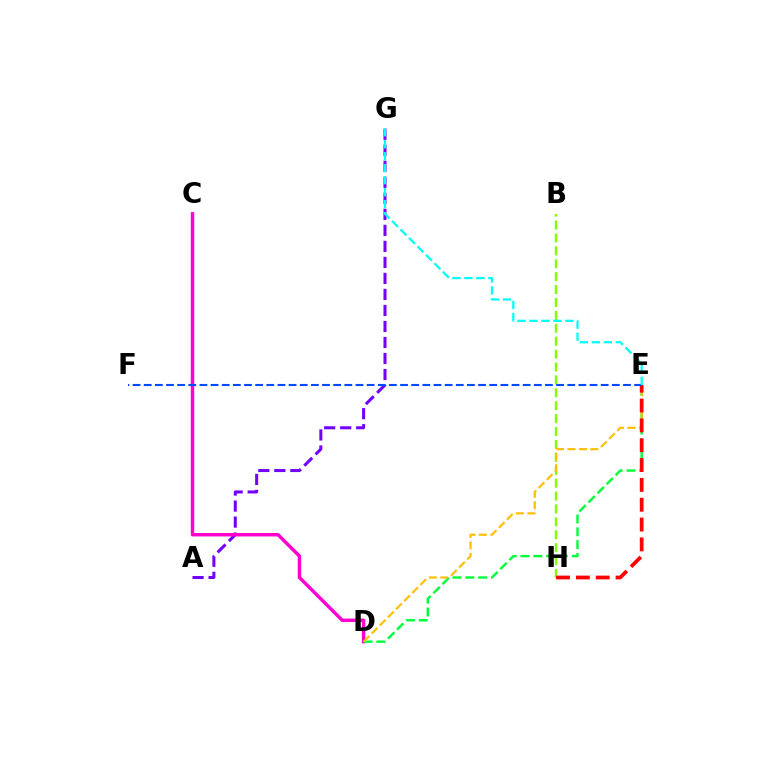{('B', 'H'): [{'color': '#84ff00', 'line_style': 'dashed', 'thickness': 1.75}], ('A', 'G'): [{'color': '#7200ff', 'line_style': 'dashed', 'thickness': 2.18}], ('C', 'D'): [{'color': '#ff00cf', 'line_style': 'solid', 'thickness': 2.47}], ('D', 'E'): [{'color': '#00ff39', 'line_style': 'dashed', 'thickness': 1.74}, {'color': '#ffbd00', 'line_style': 'dashed', 'thickness': 1.56}], ('E', 'H'): [{'color': '#ff0000', 'line_style': 'dashed', 'thickness': 2.7}], ('E', 'F'): [{'color': '#004bff', 'line_style': 'dashed', 'thickness': 1.51}], ('E', 'G'): [{'color': '#00fff6', 'line_style': 'dashed', 'thickness': 1.63}]}